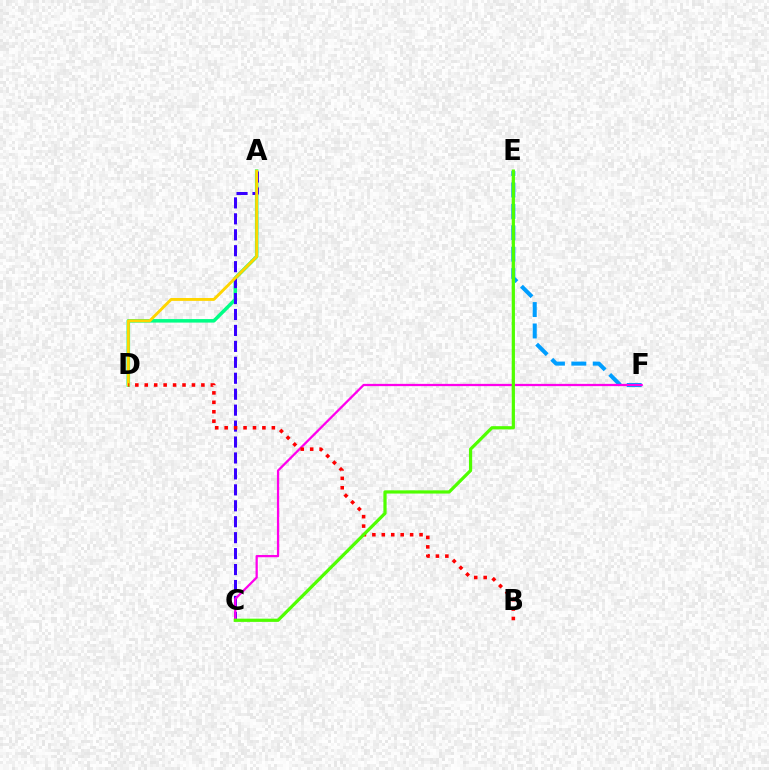{('E', 'F'): [{'color': '#009eff', 'line_style': 'dashed', 'thickness': 2.91}], ('A', 'D'): [{'color': '#00ff86', 'line_style': 'solid', 'thickness': 2.53}, {'color': '#ffd500', 'line_style': 'solid', 'thickness': 2.08}], ('A', 'C'): [{'color': '#3700ff', 'line_style': 'dashed', 'thickness': 2.17}], ('C', 'F'): [{'color': '#ff00ed', 'line_style': 'solid', 'thickness': 1.62}], ('B', 'D'): [{'color': '#ff0000', 'line_style': 'dotted', 'thickness': 2.56}], ('C', 'E'): [{'color': '#4fff00', 'line_style': 'solid', 'thickness': 2.32}]}